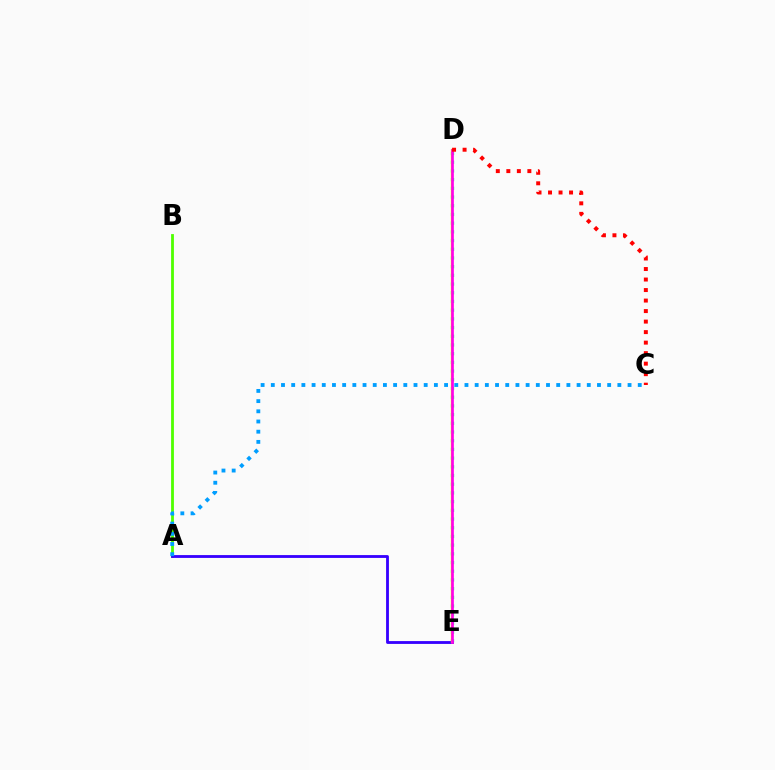{('A', 'B'): [{'color': '#4fff00', 'line_style': 'solid', 'thickness': 2.02}], ('D', 'E'): [{'color': '#00ff86', 'line_style': 'dotted', 'thickness': 2.36}, {'color': '#ffd500', 'line_style': 'solid', 'thickness': 1.64}, {'color': '#ff00ed', 'line_style': 'solid', 'thickness': 1.92}], ('A', 'E'): [{'color': '#3700ff', 'line_style': 'solid', 'thickness': 2.04}], ('A', 'C'): [{'color': '#009eff', 'line_style': 'dotted', 'thickness': 2.77}], ('C', 'D'): [{'color': '#ff0000', 'line_style': 'dotted', 'thickness': 2.86}]}